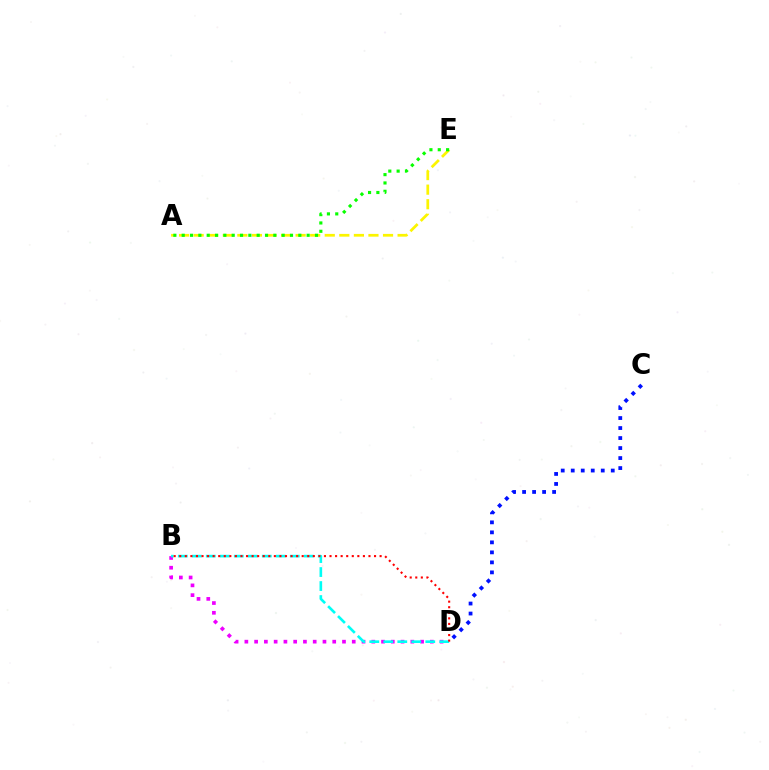{('C', 'D'): [{'color': '#0010ff', 'line_style': 'dotted', 'thickness': 2.72}], ('A', 'E'): [{'color': '#fcf500', 'line_style': 'dashed', 'thickness': 1.98}, {'color': '#08ff00', 'line_style': 'dotted', 'thickness': 2.26}], ('B', 'D'): [{'color': '#ee00ff', 'line_style': 'dotted', 'thickness': 2.65}, {'color': '#00fff6', 'line_style': 'dashed', 'thickness': 1.9}, {'color': '#ff0000', 'line_style': 'dotted', 'thickness': 1.51}]}